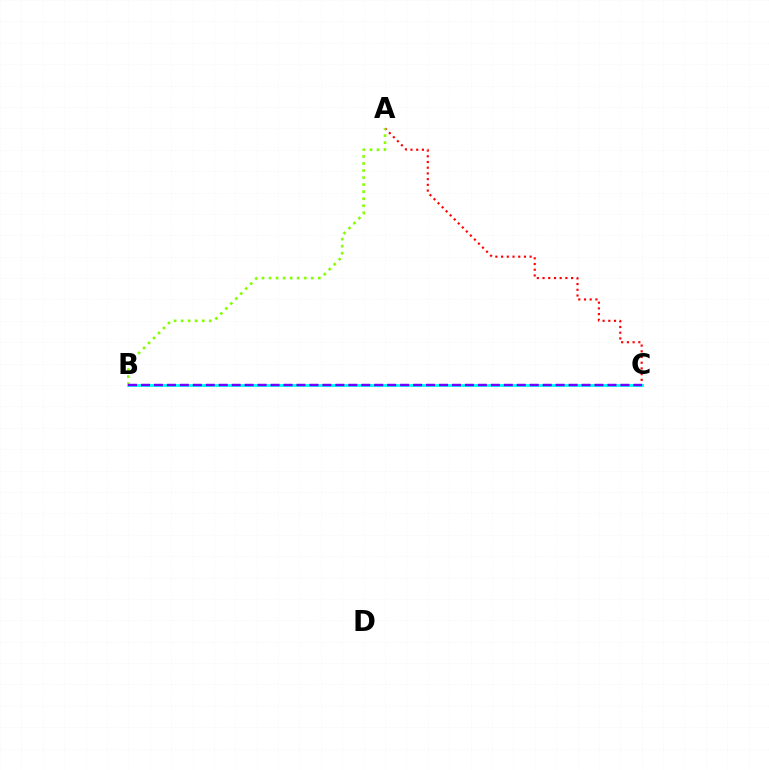{('A', 'C'): [{'color': '#ff0000', 'line_style': 'dotted', 'thickness': 1.55}], ('A', 'B'): [{'color': '#84ff00', 'line_style': 'dotted', 'thickness': 1.91}], ('B', 'C'): [{'color': '#00fff6', 'line_style': 'solid', 'thickness': 2.07}, {'color': '#7200ff', 'line_style': 'dashed', 'thickness': 1.76}]}